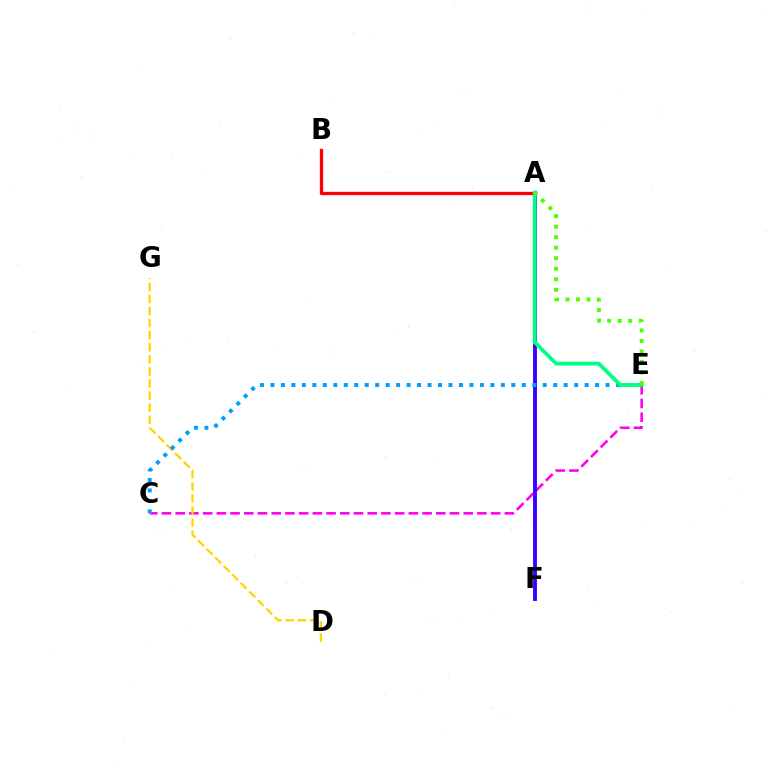{('A', 'B'): [{'color': '#ff0000', 'line_style': 'solid', 'thickness': 2.38}], ('C', 'E'): [{'color': '#ff00ed', 'line_style': 'dashed', 'thickness': 1.86}, {'color': '#009eff', 'line_style': 'dotted', 'thickness': 2.85}], ('A', 'F'): [{'color': '#3700ff', 'line_style': 'solid', 'thickness': 2.78}], ('D', 'G'): [{'color': '#ffd500', 'line_style': 'dashed', 'thickness': 1.64}], ('A', 'E'): [{'color': '#00ff86', 'line_style': 'solid', 'thickness': 2.74}, {'color': '#4fff00', 'line_style': 'dotted', 'thickness': 2.86}]}